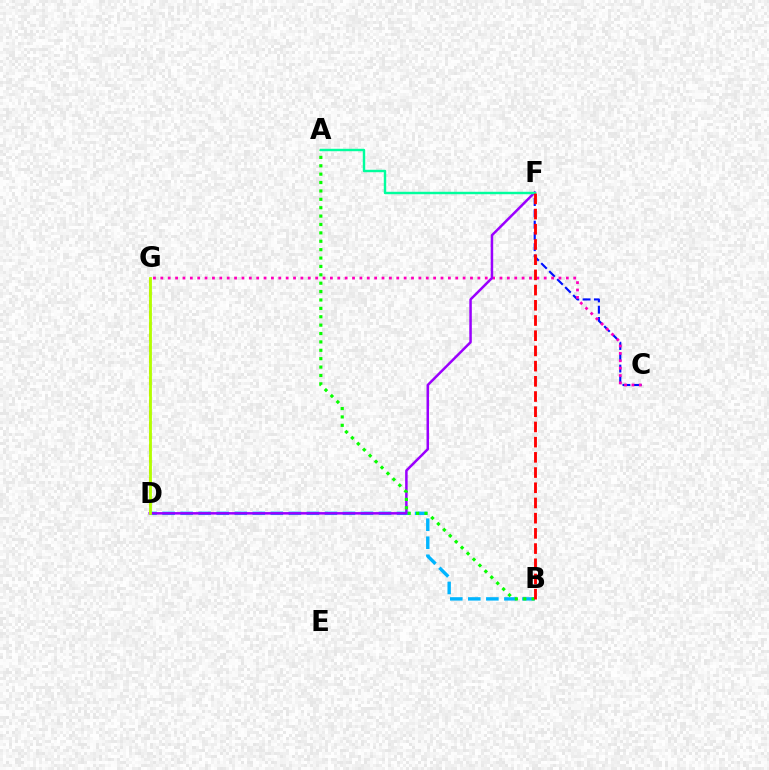{('C', 'F'): [{'color': '#0010ff', 'line_style': 'dashed', 'thickness': 1.53}], ('B', 'D'): [{'color': '#00b5ff', 'line_style': 'dashed', 'thickness': 2.45}], ('D', 'G'): [{'color': '#ffa500', 'line_style': 'dashed', 'thickness': 1.5}, {'color': '#b3ff00', 'line_style': 'solid', 'thickness': 2.03}], ('C', 'G'): [{'color': '#ff00bd', 'line_style': 'dotted', 'thickness': 2.0}], ('D', 'F'): [{'color': '#9b00ff', 'line_style': 'solid', 'thickness': 1.8}], ('A', 'B'): [{'color': '#08ff00', 'line_style': 'dotted', 'thickness': 2.28}], ('A', 'F'): [{'color': '#00ff9d', 'line_style': 'solid', 'thickness': 1.75}], ('B', 'F'): [{'color': '#ff0000', 'line_style': 'dashed', 'thickness': 2.07}]}